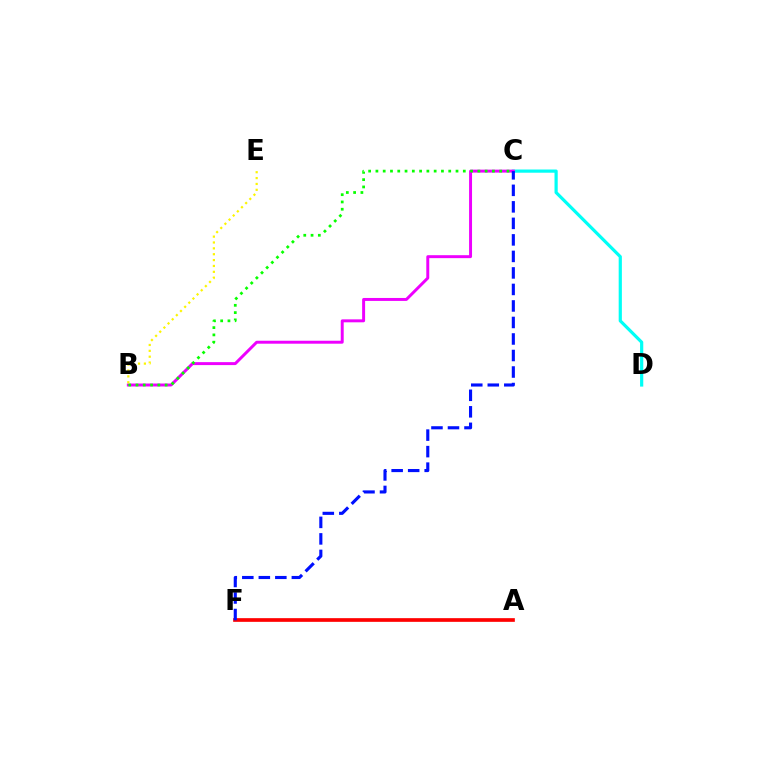{('C', 'D'): [{'color': '#00fff6', 'line_style': 'solid', 'thickness': 2.3}], ('B', 'C'): [{'color': '#ee00ff', 'line_style': 'solid', 'thickness': 2.13}, {'color': '#08ff00', 'line_style': 'dotted', 'thickness': 1.98}], ('A', 'F'): [{'color': '#ff0000', 'line_style': 'solid', 'thickness': 2.65}], ('C', 'F'): [{'color': '#0010ff', 'line_style': 'dashed', 'thickness': 2.24}], ('B', 'E'): [{'color': '#fcf500', 'line_style': 'dotted', 'thickness': 1.59}]}